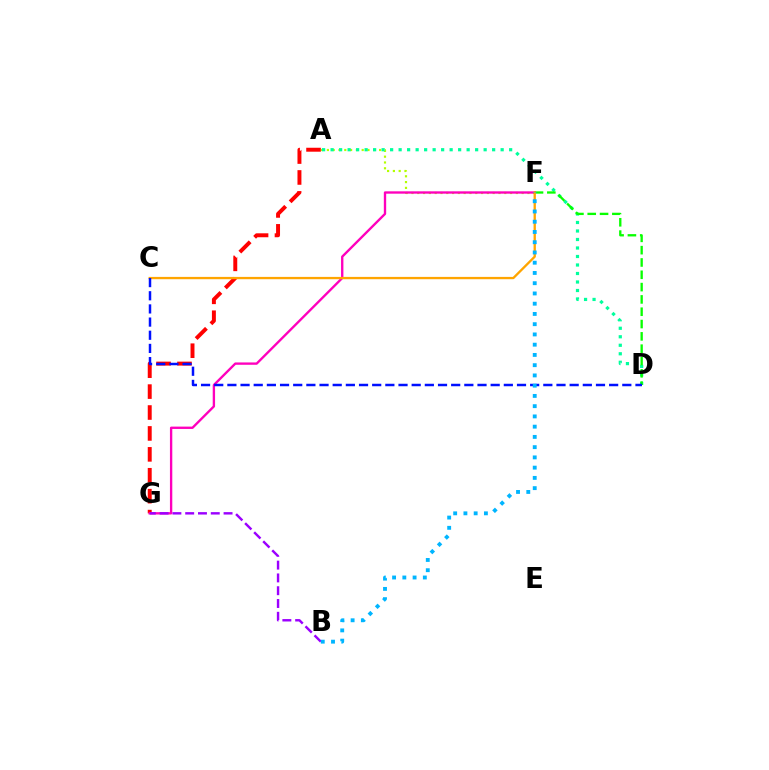{('A', 'F'): [{'color': '#b3ff00', 'line_style': 'dotted', 'thickness': 1.58}], ('A', 'G'): [{'color': '#ff0000', 'line_style': 'dashed', 'thickness': 2.84}], ('F', 'G'): [{'color': '#ff00bd', 'line_style': 'solid', 'thickness': 1.69}], ('A', 'D'): [{'color': '#00ff9d', 'line_style': 'dotted', 'thickness': 2.31}], ('D', 'F'): [{'color': '#08ff00', 'line_style': 'dashed', 'thickness': 1.67}], ('C', 'F'): [{'color': '#ffa500', 'line_style': 'solid', 'thickness': 1.66}], ('C', 'D'): [{'color': '#0010ff', 'line_style': 'dashed', 'thickness': 1.79}], ('B', 'G'): [{'color': '#9b00ff', 'line_style': 'dashed', 'thickness': 1.74}], ('B', 'F'): [{'color': '#00b5ff', 'line_style': 'dotted', 'thickness': 2.78}]}